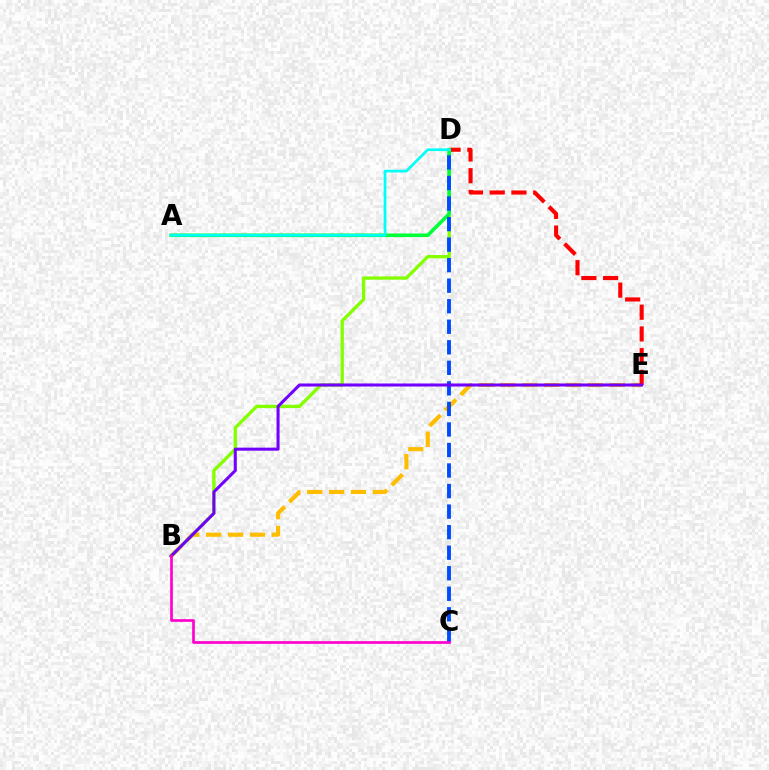{('B', 'E'): [{'color': '#ffbd00', 'line_style': 'dashed', 'thickness': 2.97}, {'color': '#7200ff', 'line_style': 'solid', 'thickness': 2.19}], ('D', 'E'): [{'color': '#ff0000', 'line_style': 'dashed', 'thickness': 2.95}], ('B', 'D'): [{'color': '#84ff00', 'line_style': 'solid', 'thickness': 2.39}], ('A', 'D'): [{'color': '#00ff39', 'line_style': 'solid', 'thickness': 2.58}, {'color': '#00fff6', 'line_style': 'solid', 'thickness': 1.96}], ('C', 'D'): [{'color': '#004bff', 'line_style': 'dashed', 'thickness': 2.79}], ('B', 'C'): [{'color': '#ff00cf', 'line_style': 'solid', 'thickness': 1.93}]}